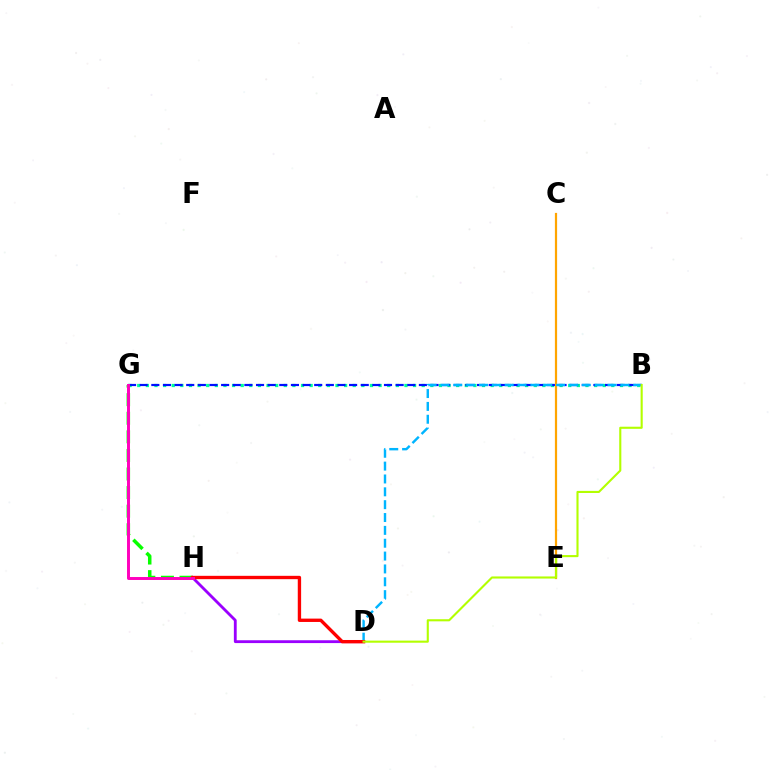{('B', 'G'): [{'color': '#00ff9d', 'line_style': 'dotted', 'thickness': 2.34}, {'color': '#0010ff', 'line_style': 'dashed', 'thickness': 1.58}], ('C', 'E'): [{'color': '#ffa500', 'line_style': 'solid', 'thickness': 1.59}], ('D', 'H'): [{'color': '#9b00ff', 'line_style': 'solid', 'thickness': 2.04}, {'color': '#ff0000', 'line_style': 'solid', 'thickness': 2.41}], ('B', 'D'): [{'color': '#00b5ff', 'line_style': 'dashed', 'thickness': 1.75}, {'color': '#b3ff00', 'line_style': 'solid', 'thickness': 1.52}], ('G', 'H'): [{'color': '#08ff00', 'line_style': 'dashed', 'thickness': 2.52}, {'color': '#ff00bd', 'line_style': 'solid', 'thickness': 2.13}]}